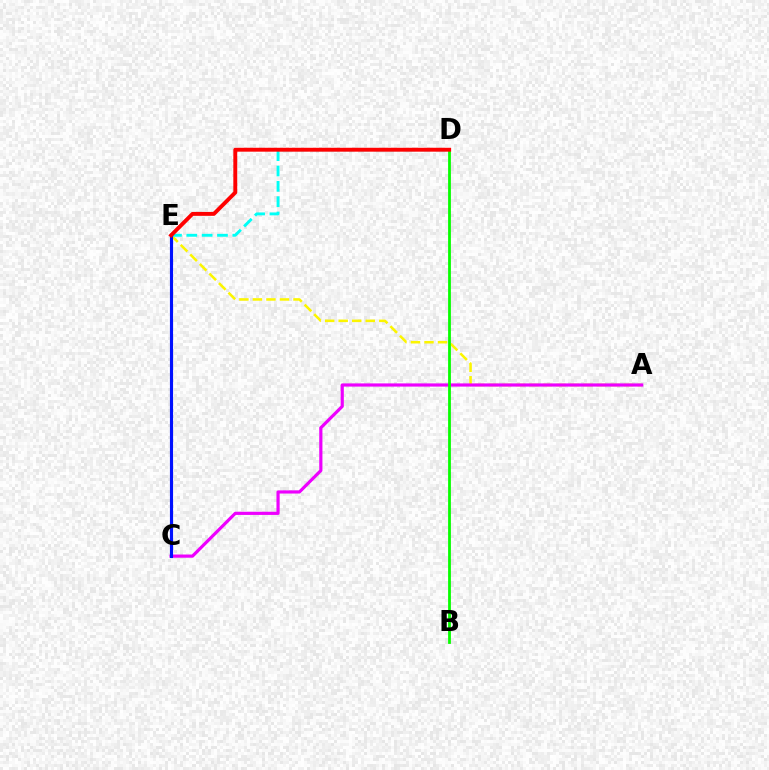{('A', 'E'): [{'color': '#fcf500', 'line_style': 'dashed', 'thickness': 1.84}], ('D', 'E'): [{'color': '#00fff6', 'line_style': 'dashed', 'thickness': 2.08}, {'color': '#ff0000', 'line_style': 'solid', 'thickness': 2.81}], ('A', 'C'): [{'color': '#ee00ff', 'line_style': 'solid', 'thickness': 2.3}], ('B', 'D'): [{'color': '#08ff00', 'line_style': 'solid', 'thickness': 2.01}], ('C', 'E'): [{'color': '#0010ff', 'line_style': 'solid', 'thickness': 2.26}]}